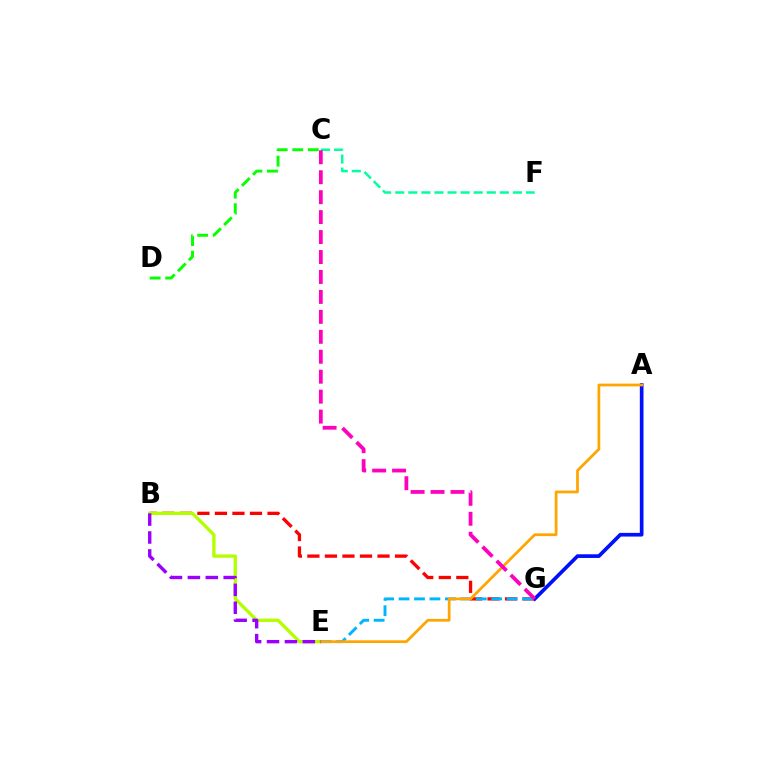{('B', 'G'): [{'color': '#ff0000', 'line_style': 'dashed', 'thickness': 2.38}], ('A', 'G'): [{'color': '#0010ff', 'line_style': 'solid', 'thickness': 2.65}], ('B', 'E'): [{'color': '#b3ff00', 'line_style': 'solid', 'thickness': 2.39}, {'color': '#9b00ff', 'line_style': 'dashed', 'thickness': 2.43}], ('E', 'G'): [{'color': '#00b5ff', 'line_style': 'dashed', 'thickness': 2.1}], ('A', 'E'): [{'color': '#ffa500', 'line_style': 'solid', 'thickness': 1.98}], ('C', 'F'): [{'color': '#00ff9d', 'line_style': 'dashed', 'thickness': 1.78}], ('C', 'G'): [{'color': '#ff00bd', 'line_style': 'dashed', 'thickness': 2.71}], ('C', 'D'): [{'color': '#08ff00', 'line_style': 'dashed', 'thickness': 2.11}]}